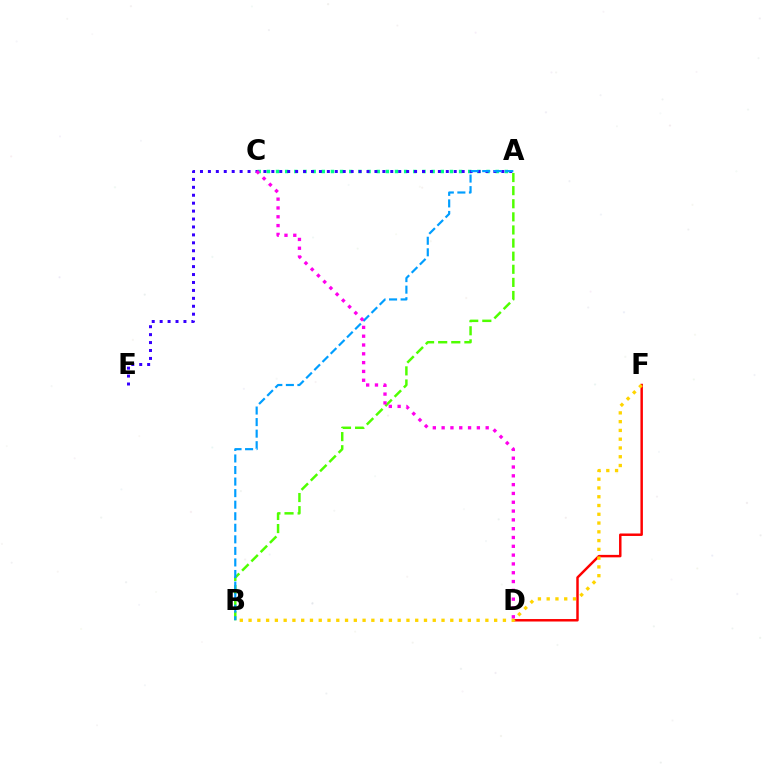{('D', 'F'): [{'color': '#ff0000', 'line_style': 'solid', 'thickness': 1.78}], ('B', 'F'): [{'color': '#ffd500', 'line_style': 'dotted', 'thickness': 2.38}], ('A', 'B'): [{'color': '#4fff00', 'line_style': 'dashed', 'thickness': 1.78}, {'color': '#009eff', 'line_style': 'dashed', 'thickness': 1.57}], ('A', 'C'): [{'color': '#00ff86', 'line_style': 'dotted', 'thickness': 2.49}], ('A', 'E'): [{'color': '#3700ff', 'line_style': 'dotted', 'thickness': 2.15}], ('C', 'D'): [{'color': '#ff00ed', 'line_style': 'dotted', 'thickness': 2.39}]}